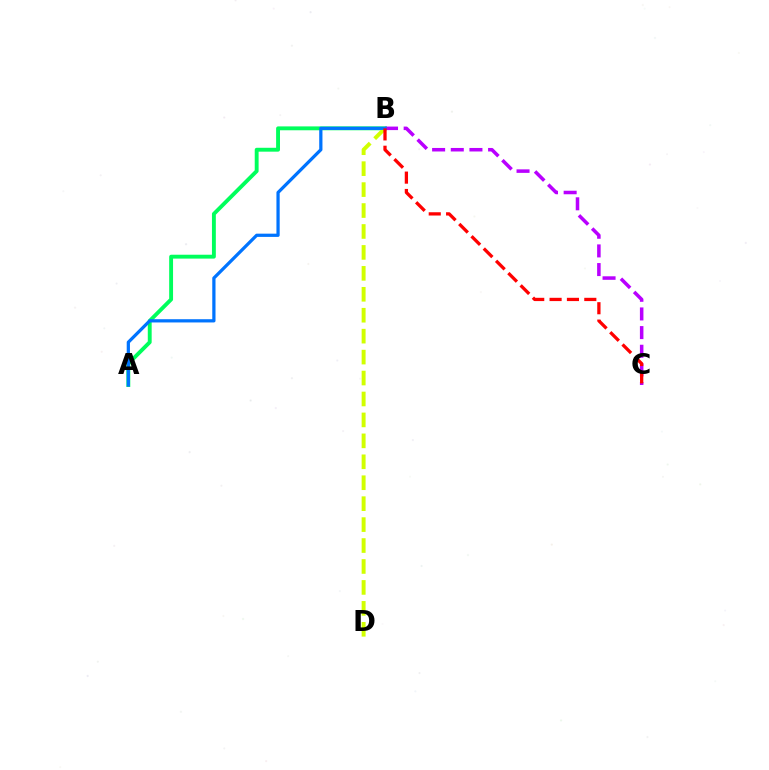{('A', 'B'): [{'color': '#00ff5c', 'line_style': 'solid', 'thickness': 2.79}, {'color': '#0074ff', 'line_style': 'solid', 'thickness': 2.33}], ('B', 'D'): [{'color': '#d1ff00', 'line_style': 'dashed', 'thickness': 2.84}], ('B', 'C'): [{'color': '#b900ff', 'line_style': 'dashed', 'thickness': 2.53}, {'color': '#ff0000', 'line_style': 'dashed', 'thickness': 2.36}]}